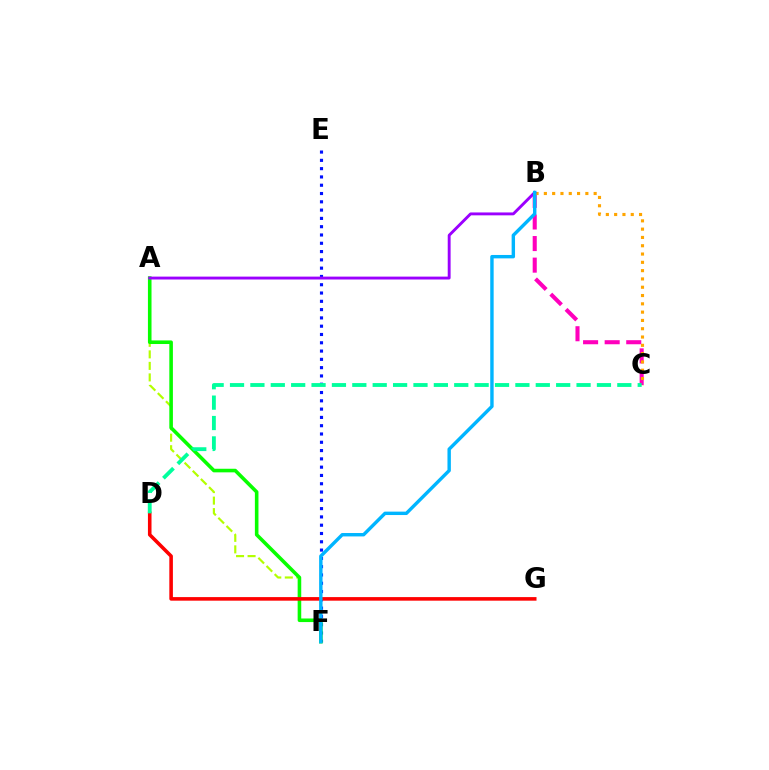{('E', 'F'): [{'color': '#0010ff', 'line_style': 'dotted', 'thickness': 2.25}], ('B', 'C'): [{'color': '#ff00bd', 'line_style': 'dashed', 'thickness': 2.93}, {'color': '#ffa500', 'line_style': 'dotted', 'thickness': 2.25}], ('A', 'F'): [{'color': '#b3ff00', 'line_style': 'dashed', 'thickness': 1.57}, {'color': '#08ff00', 'line_style': 'solid', 'thickness': 2.58}], ('A', 'B'): [{'color': '#9b00ff', 'line_style': 'solid', 'thickness': 2.08}], ('D', 'G'): [{'color': '#ff0000', 'line_style': 'solid', 'thickness': 2.57}], ('B', 'F'): [{'color': '#00b5ff', 'line_style': 'solid', 'thickness': 2.45}], ('C', 'D'): [{'color': '#00ff9d', 'line_style': 'dashed', 'thickness': 2.77}]}